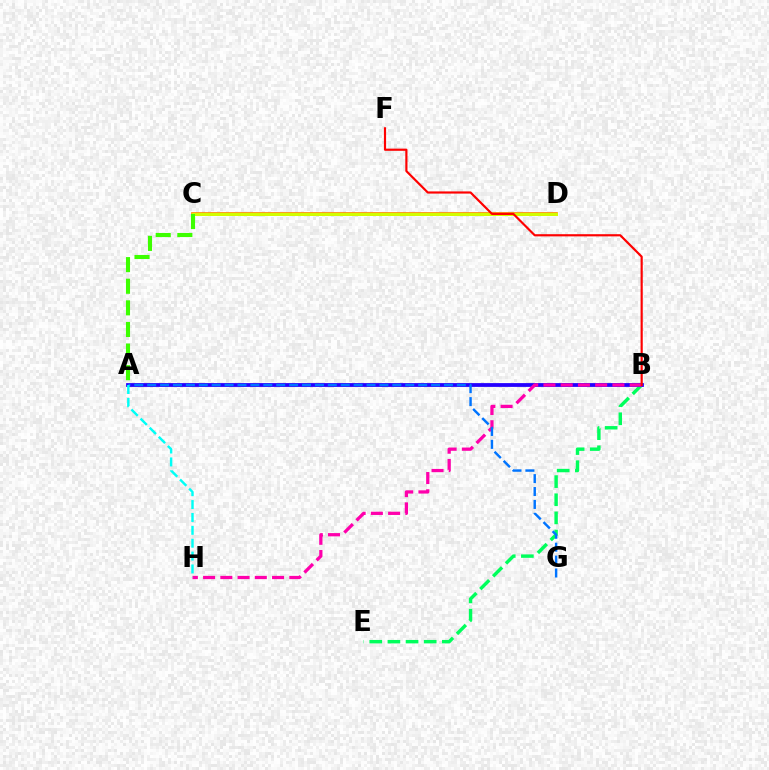{('C', 'D'): [{'color': '#b900ff', 'line_style': 'solid', 'thickness': 1.59}, {'color': '#ff9400', 'line_style': 'solid', 'thickness': 2.67}, {'color': '#d1ff00', 'line_style': 'solid', 'thickness': 2.11}], ('B', 'E'): [{'color': '#00ff5c', 'line_style': 'dashed', 'thickness': 2.46}], ('A', 'B'): [{'color': '#2500ff', 'line_style': 'solid', 'thickness': 2.73}], ('B', 'H'): [{'color': '#ff00ac', 'line_style': 'dashed', 'thickness': 2.34}], ('B', 'F'): [{'color': '#ff0000', 'line_style': 'solid', 'thickness': 1.57}], ('A', 'C'): [{'color': '#3dff00', 'line_style': 'dashed', 'thickness': 2.94}], ('A', 'G'): [{'color': '#0074ff', 'line_style': 'dashed', 'thickness': 1.75}], ('A', 'H'): [{'color': '#00fff6', 'line_style': 'dashed', 'thickness': 1.75}]}